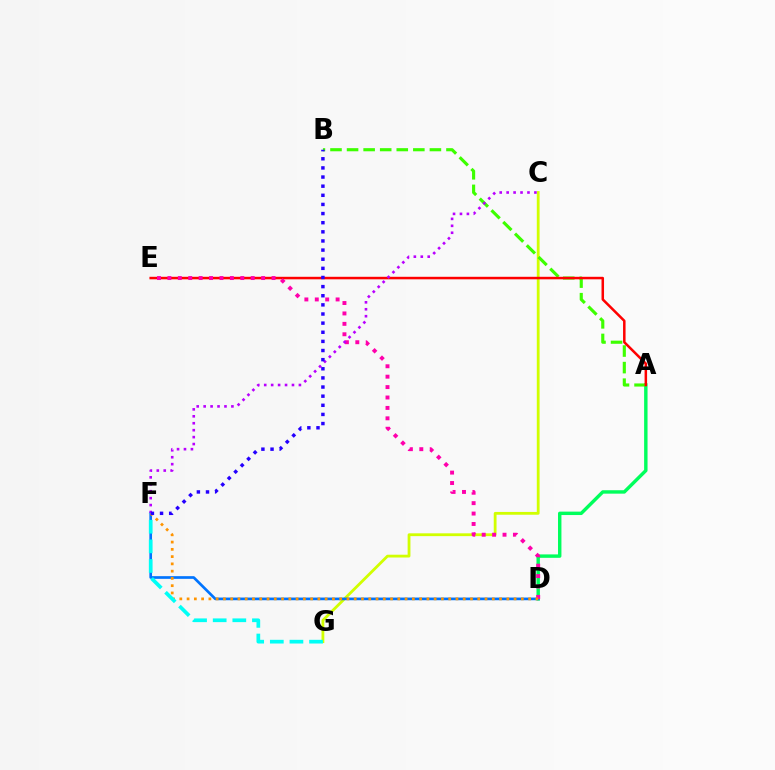{('A', 'D'): [{'color': '#00ff5c', 'line_style': 'solid', 'thickness': 2.46}], ('C', 'G'): [{'color': '#d1ff00', 'line_style': 'solid', 'thickness': 2.02}], ('A', 'B'): [{'color': '#3dff00', 'line_style': 'dashed', 'thickness': 2.25}], ('D', 'F'): [{'color': '#0074ff', 'line_style': 'solid', 'thickness': 1.93}, {'color': '#ff9400', 'line_style': 'dotted', 'thickness': 1.97}], ('A', 'E'): [{'color': '#ff0000', 'line_style': 'solid', 'thickness': 1.81}], ('D', 'E'): [{'color': '#ff00ac', 'line_style': 'dotted', 'thickness': 2.83}], ('F', 'G'): [{'color': '#00fff6', 'line_style': 'dashed', 'thickness': 2.67}], ('C', 'F'): [{'color': '#b900ff', 'line_style': 'dotted', 'thickness': 1.89}], ('B', 'F'): [{'color': '#2500ff', 'line_style': 'dotted', 'thickness': 2.48}]}